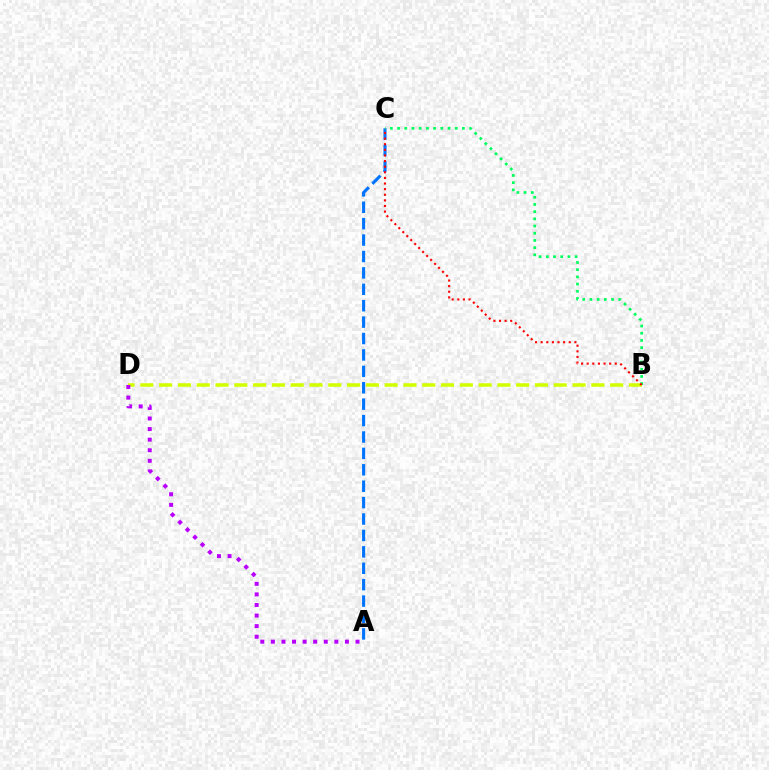{('B', 'D'): [{'color': '#d1ff00', 'line_style': 'dashed', 'thickness': 2.55}], ('A', 'D'): [{'color': '#b900ff', 'line_style': 'dotted', 'thickness': 2.87}], ('A', 'C'): [{'color': '#0074ff', 'line_style': 'dashed', 'thickness': 2.23}], ('B', 'C'): [{'color': '#00ff5c', 'line_style': 'dotted', 'thickness': 1.96}, {'color': '#ff0000', 'line_style': 'dotted', 'thickness': 1.53}]}